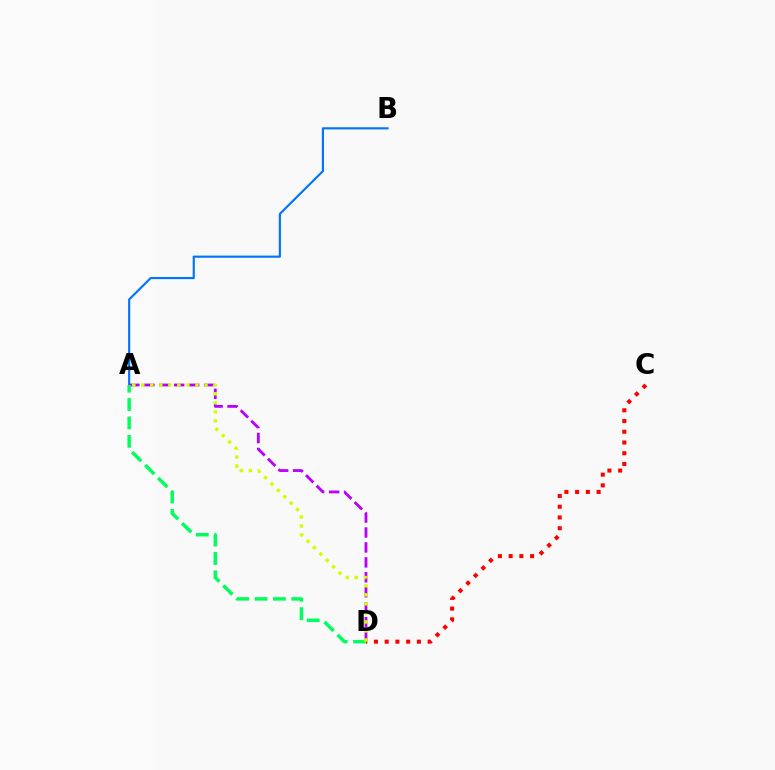{('C', 'D'): [{'color': '#ff0000', 'line_style': 'dotted', 'thickness': 2.92}], ('A', 'B'): [{'color': '#0074ff', 'line_style': 'solid', 'thickness': 1.55}], ('A', 'D'): [{'color': '#b900ff', 'line_style': 'dashed', 'thickness': 2.03}, {'color': '#00ff5c', 'line_style': 'dashed', 'thickness': 2.5}, {'color': '#d1ff00', 'line_style': 'dotted', 'thickness': 2.45}]}